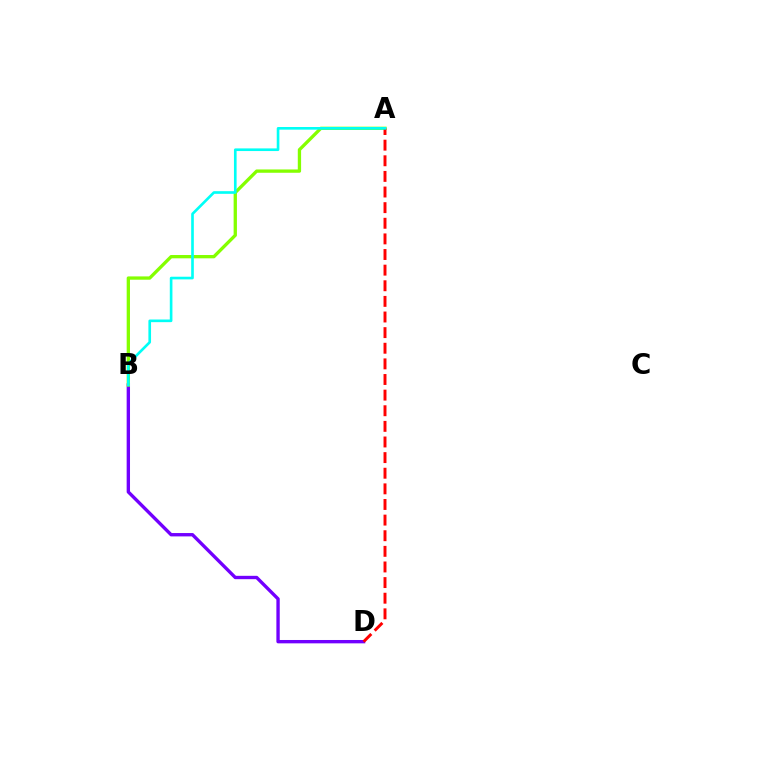{('B', 'D'): [{'color': '#7200ff', 'line_style': 'solid', 'thickness': 2.42}], ('A', 'B'): [{'color': '#84ff00', 'line_style': 'solid', 'thickness': 2.38}, {'color': '#00fff6', 'line_style': 'solid', 'thickness': 1.91}], ('A', 'D'): [{'color': '#ff0000', 'line_style': 'dashed', 'thickness': 2.12}]}